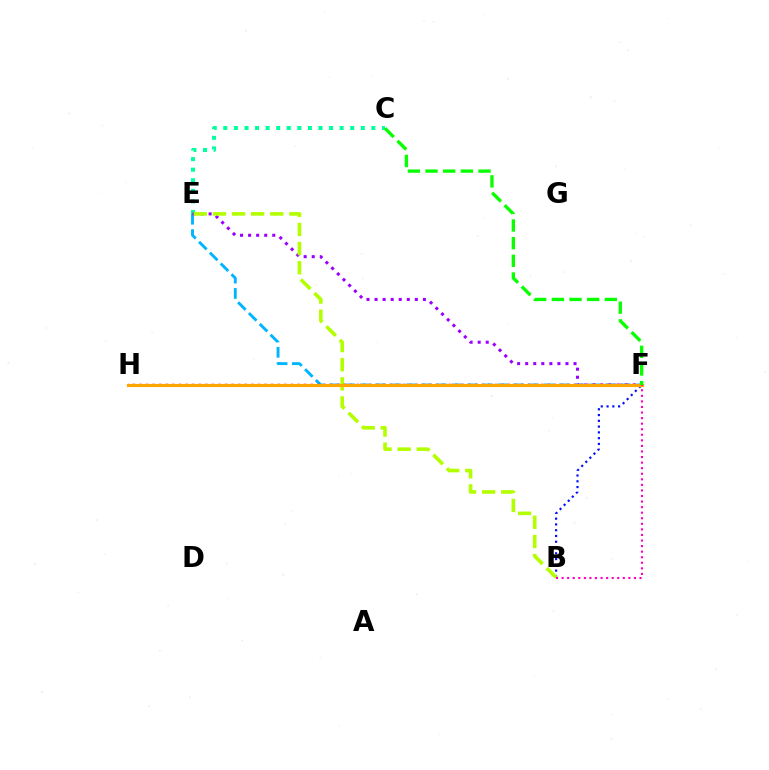{('E', 'F'): [{'color': '#00b5ff', 'line_style': 'dashed', 'thickness': 2.08}, {'color': '#9b00ff', 'line_style': 'dotted', 'thickness': 2.19}], ('C', 'E'): [{'color': '#00ff9d', 'line_style': 'dotted', 'thickness': 2.87}], ('B', 'F'): [{'color': '#0010ff', 'line_style': 'dotted', 'thickness': 1.57}, {'color': '#ff00bd', 'line_style': 'dotted', 'thickness': 1.51}], ('B', 'E'): [{'color': '#b3ff00', 'line_style': 'dashed', 'thickness': 2.6}], ('F', 'H'): [{'color': '#ff0000', 'line_style': 'dotted', 'thickness': 1.79}, {'color': '#ffa500', 'line_style': 'solid', 'thickness': 2.26}], ('C', 'F'): [{'color': '#08ff00', 'line_style': 'dashed', 'thickness': 2.4}]}